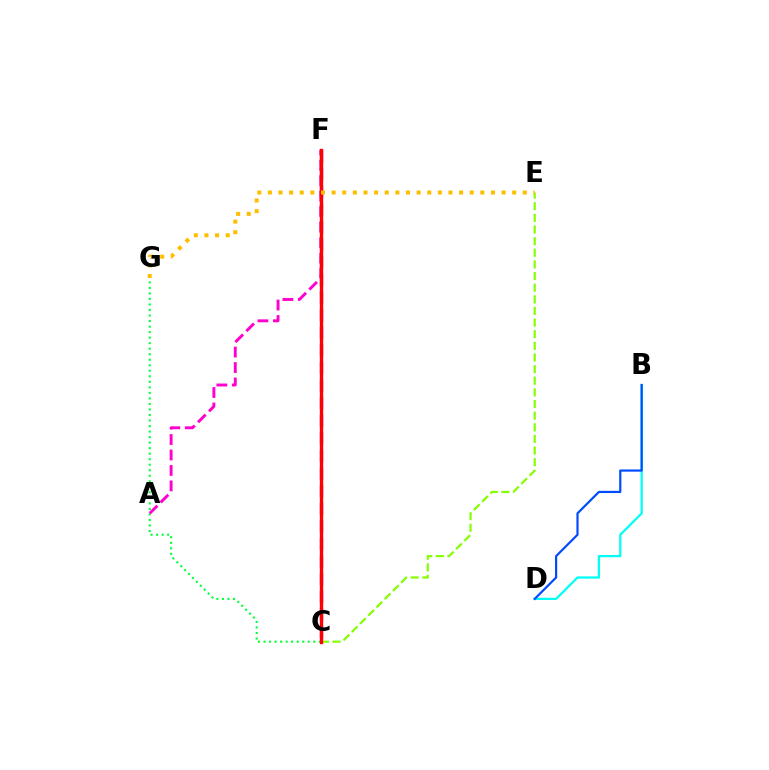{('B', 'D'): [{'color': '#00fff6', 'line_style': 'solid', 'thickness': 1.62}, {'color': '#004bff', 'line_style': 'solid', 'thickness': 1.58}], ('C', 'E'): [{'color': '#84ff00', 'line_style': 'dashed', 'thickness': 1.58}], ('C', 'G'): [{'color': '#00ff39', 'line_style': 'dotted', 'thickness': 1.5}], ('A', 'F'): [{'color': '#ff00cf', 'line_style': 'dashed', 'thickness': 2.1}], ('C', 'F'): [{'color': '#7200ff', 'line_style': 'dashed', 'thickness': 2.39}, {'color': '#ff0000', 'line_style': 'solid', 'thickness': 2.42}], ('E', 'G'): [{'color': '#ffbd00', 'line_style': 'dotted', 'thickness': 2.89}]}